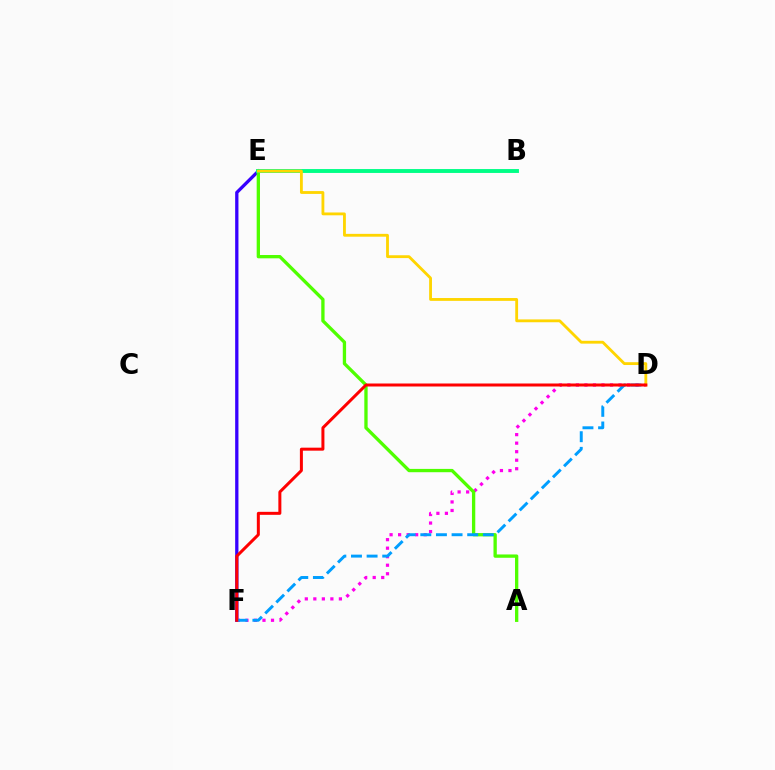{('E', 'F'): [{'color': '#3700ff', 'line_style': 'solid', 'thickness': 2.37}], ('D', 'F'): [{'color': '#ff00ed', 'line_style': 'dotted', 'thickness': 2.32}, {'color': '#009eff', 'line_style': 'dashed', 'thickness': 2.12}, {'color': '#ff0000', 'line_style': 'solid', 'thickness': 2.16}], ('A', 'E'): [{'color': '#4fff00', 'line_style': 'solid', 'thickness': 2.38}], ('B', 'E'): [{'color': '#00ff86', 'line_style': 'solid', 'thickness': 2.8}], ('D', 'E'): [{'color': '#ffd500', 'line_style': 'solid', 'thickness': 2.04}]}